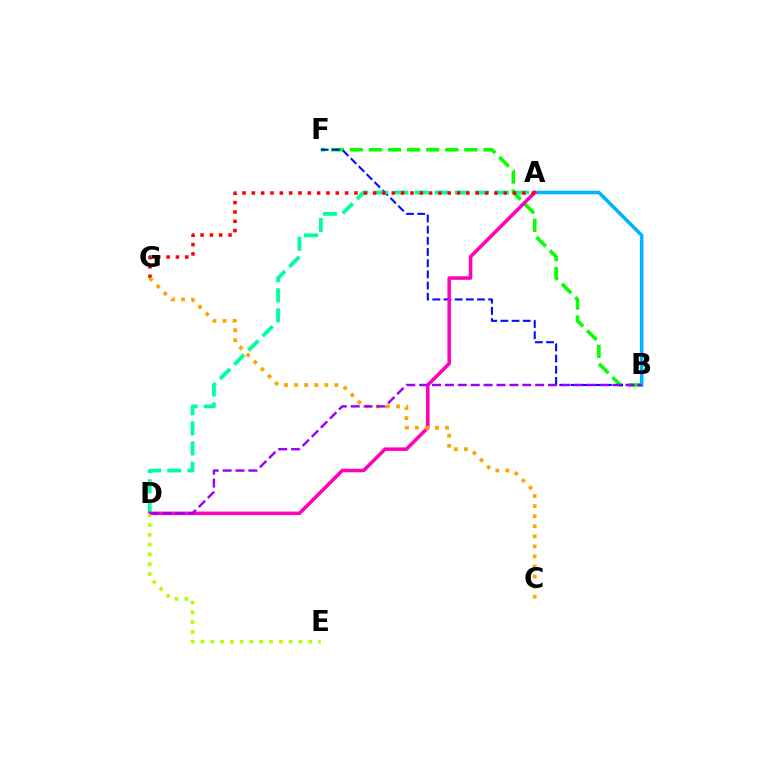{('B', 'F'): [{'color': '#08ff00', 'line_style': 'dashed', 'thickness': 2.59}, {'color': '#0010ff', 'line_style': 'dashed', 'thickness': 1.52}], ('A', 'B'): [{'color': '#00b5ff', 'line_style': 'solid', 'thickness': 2.57}], ('A', 'D'): [{'color': '#00ff9d', 'line_style': 'dashed', 'thickness': 2.73}, {'color': '#ff00bd', 'line_style': 'solid', 'thickness': 2.54}], ('D', 'E'): [{'color': '#b3ff00', 'line_style': 'dotted', 'thickness': 2.66}], ('A', 'G'): [{'color': '#ff0000', 'line_style': 'dotted', 'thickness': 2.53}], ('C', 'G'): [{'color': '#ffa500', 'line_style': 'dotted', 'thickness': 2.73}], ('B', 'D'): [{'color': '#9b00ff', 'line_style': 'dashed', 'thickness': 1.75}]}